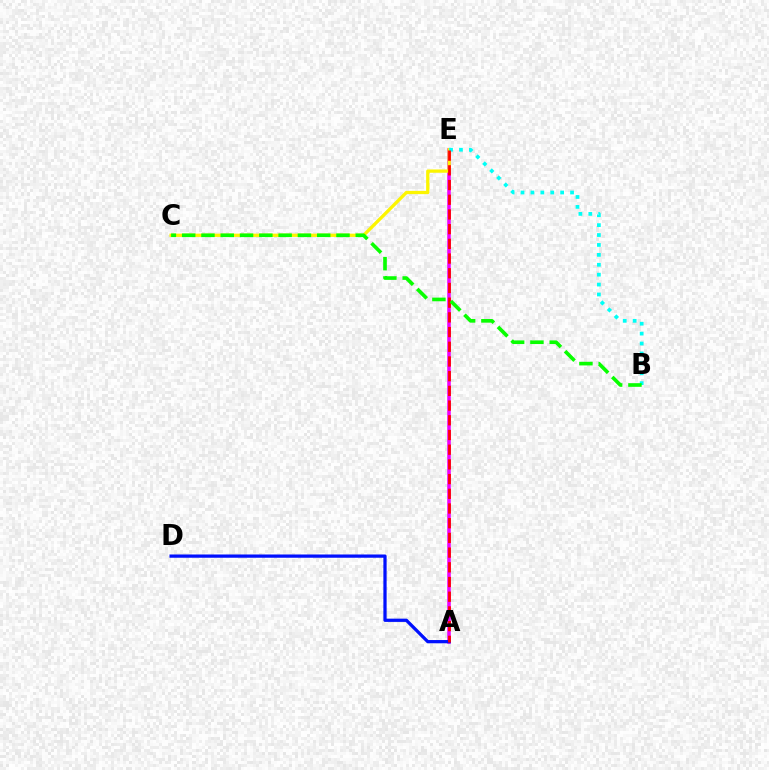{('A', 'E'): [{'color': '#ee00ff', 'line_style': 'solid', 'thickness': 2.55}, {'color': '#ff0000', 'line_style': 'dashed', 'thickness': 2.0}], ('C', 'E'): [{'color': '#fcf500', 'line_style': 'solid', 'thickness': 2.36}], ('B', 'E'): [{'color': '#00fff6', 'line_style': 'dotted', 'thickness': 2.69}], ('A', 'D'): [{'color': '#0010ff', 'line_style': 'solid', 'thickness': 2.34}], ('B', 'C'): [{'color': '#08ff00', 'line_style': 'dashed', 'thickness': 2.62}]}